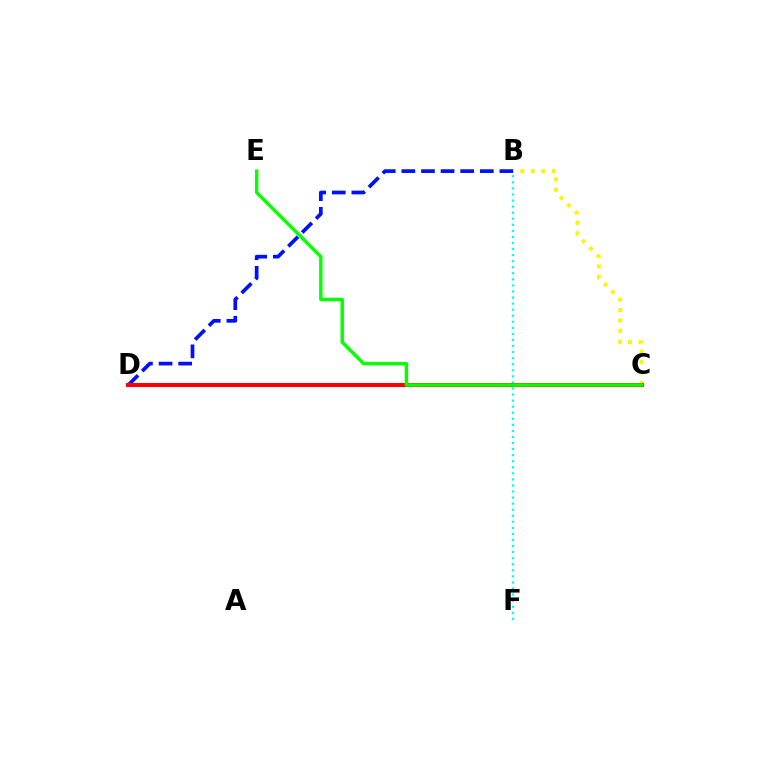{('C', 'D'): [{'color': '#ee00ff', 'line_style': 'solid', 'thickness': 2.83}, {'color': '#ff0000', 'line_style': 'solid', 'thickness': 2.91}], ('B', 'F'): [{'color': '#00fff6', 'line_style': 'dotted', 'thickness': 1.65}], ('B', 'D'): [{'color': '#0010ff', 'line_style': 'dashed', 'thickness': 2.66}], ('B', 'C'): [{'color': '#fcf500', 'line_style': 'dotted', 'thickness': 2.85}], ('C', 'E'): [{'color': '#08ff00', 'line_style': 'solid', 'thickness': 2.47}]}